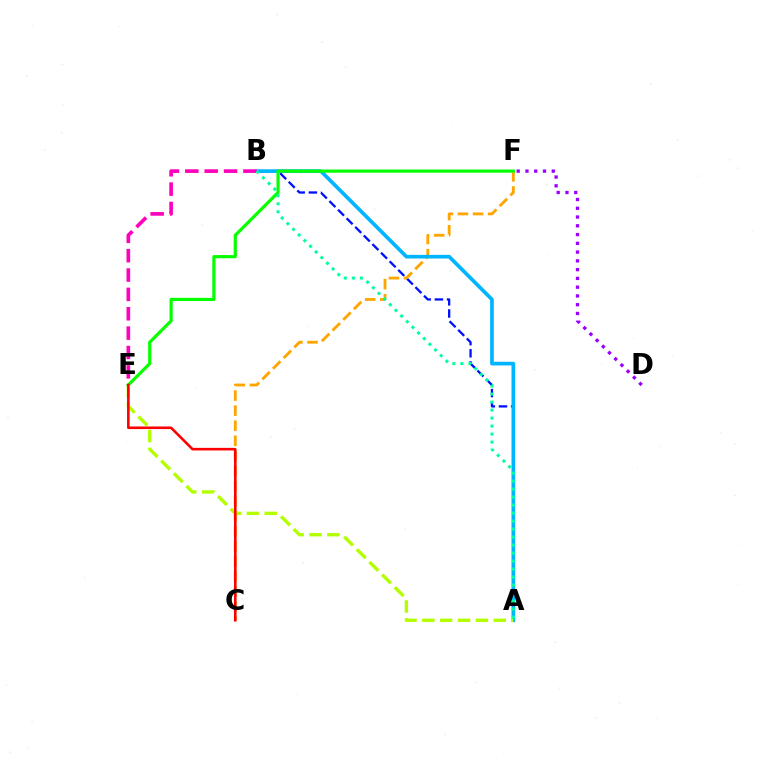{('A', 'B'): [{'color': '#0010ff', 'line_style': 'dashed', 'thickness': 1.65}, {'color': '#00b5ff', 'line_style': 'solid', 'thickness': 2.64}, {'color': '#00ff9d', 'line_style': 'dotted', 'thickness': 2.17}], ('C', 'F'): [{'color': '#ffa500', 'line_style': 'dashed', 'thickness': 2.05}], ('B', 'E'): [{'color': '#ff00bd', 'line_style': 'dashed', 'thickness': 2.63}], ('E', 'F'): [{'color': '#08ff00', 'line_style': 'solid', 'thickness': 2.3}], ('A', 'E'): [{'color': '#b3ff00', 'line_style': 'dashed', 'thickness': 2.43}], ('D', 'F'): [{'color': '#9b00ff', 'line_style': 'dotted', 'thickness': 2.38}], ('C', 'E'): [{'color': '#ff0000', 'line_style': 'solid', 'thickness': 1.87}]}